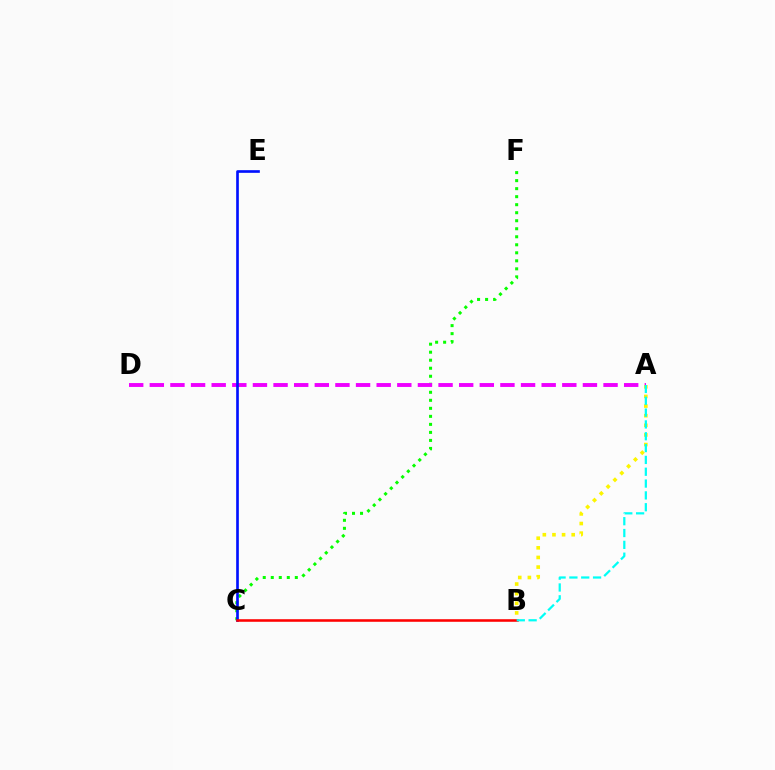{('C', 'F'): [{'color': '#08ff00', 'line_style': 'dotted', 'thickness': 2.18}], ('A', 'D'): [{'color': '#ee00ff', 'line_style': 'dashed', 'thickness': 2.8}], ('C', 'E'): [{'color': '#0010ff', 'line_style': 'solid', 'thickness': 1.92}], ('B', 'C'): [{'color': '#ff0000', 'line_style': 'solid', 'thickness': 1.85}], ('A', 'B'): [{'color': '#fcf500', 'line_style': 'dotted', 'thickness': 2.61}, {'color': '#00fff6', 'line_style': 'dashed', 'thickness': 1.61}]}